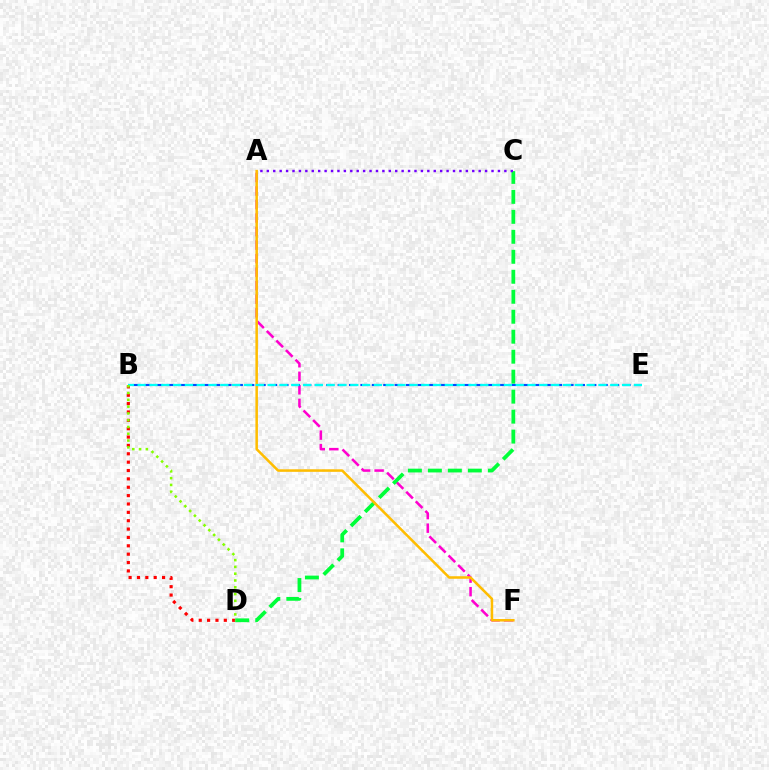{('B', 'D'): [{'color': '#ff0000', 'line_style': 'dotted', 'thickness': 2.27}, {'color': '#84ff00', 'line_style': 'dotted', 'thickness': 1.84}], ('A', 'F'): [{'color': '#ff00cf', 'line_style': 'dashed', 'thickness': 1.84}, {'color': '#ffbd00', 'line_style': 'solid', 'thickness': 1.82}], ('C', 'D'): [{'color': '#00ff39', 'line_style': 'dashed', 'thickness': 2.71}], ('B', 'E'): [{'color': '#004bff', 'line_style': 'dashed', 'thickness': 1.55}, {'color': '#00fff6', 'line_style': 'dashed', 'thickness': 1.61}], ('A', 'C'): [{'color': '#7200ff', 'line_style': 'dotted', 'thickness': 1.74}]}